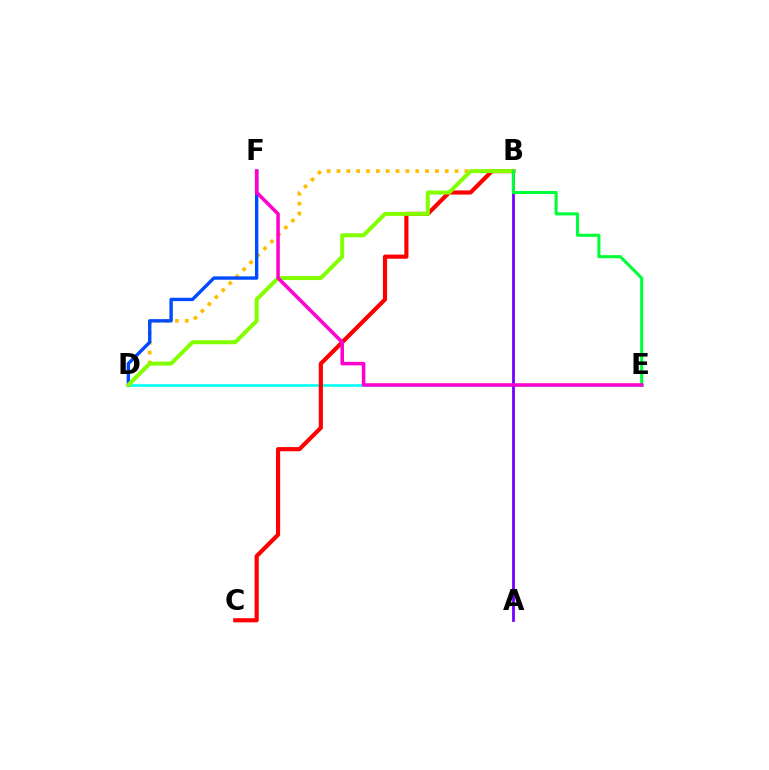{('D', 'E'): [{'color': '#00fff6', 'line_style': 'solid', 'thickness': 1.88}], ('A', 'B'): [{'color': '#7200ff', 'line_style': 'solid', 'thickness': 2.01}], ('B', 'C'): [{'color': '#ff0000', 'line_style': 'solid', 'thickness': 2.98}], ('B', 'D'): [{'color': '#ffbd00', 'line_style': 'dotted', 'thickness': 2.67}, {'color': '#84ff00', 'line_style': 'solid', 'thickness': 2.88}], ('D', 'F'): [{'color': '#004bff', 'line_style': 'solid', 'thickness': 2.43}], ('B', 'E'): [{'color': '#00ff39', 'line_style': 'solid', 'thickness': 2.21}], ('E', 'F'): [{'color': '#ff00cf', 'line_style': 'solid', 'thickness': 2.55}]}